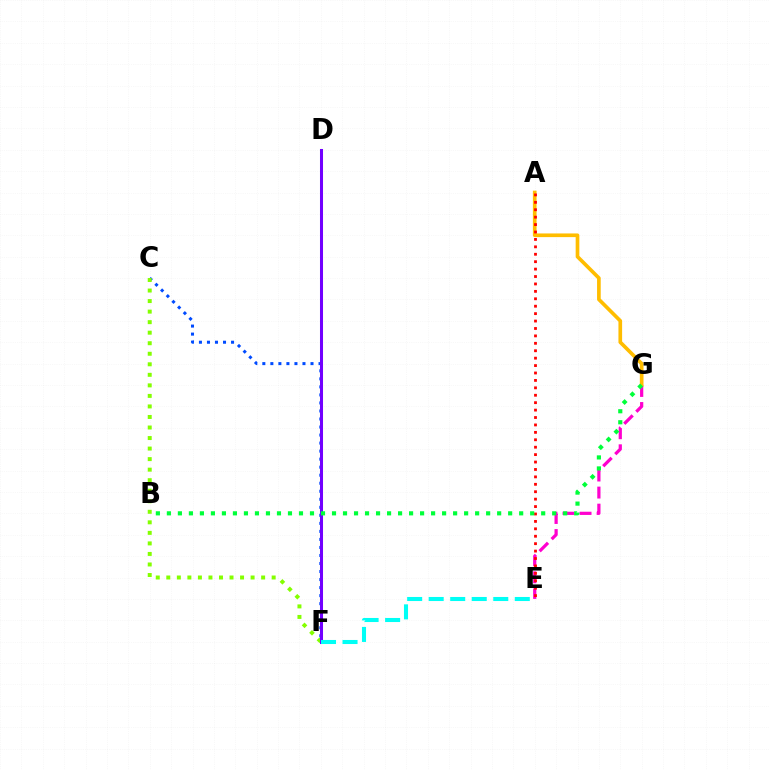{('C', 'F'): [{'color': '#004bff', 'line_style': 'dotted', 'thickness': 2.18}, {'color': '#84ff00', 'line_style': 'dotted', 'thickness': 2.86}], ('E', 'G'): [{'color': '#ff00cf', 'line_style': 'dashed', 'thickness': 2.32}], ('D', 'F'): [{'color': '#7200ff', 'line_style': 'solid', 'thickness': 2.18}], ('A', 'G'): [{'color': '#ffbd00', 'line_style': 'solid', 'thickness': 2.64}], ('A', 'E'): [{'color': '#ff0000', 'line_style': 'dotted', 'thickness': 2.02}], ('E', 'F'): [{'color': '#00fff6', 'line_style': 'dashed', 'thickness': 2.92}], ('B', 'G'): [{'color': '#00ff39', 'line_style': 'dotted', 'thickness': 2.99}]}